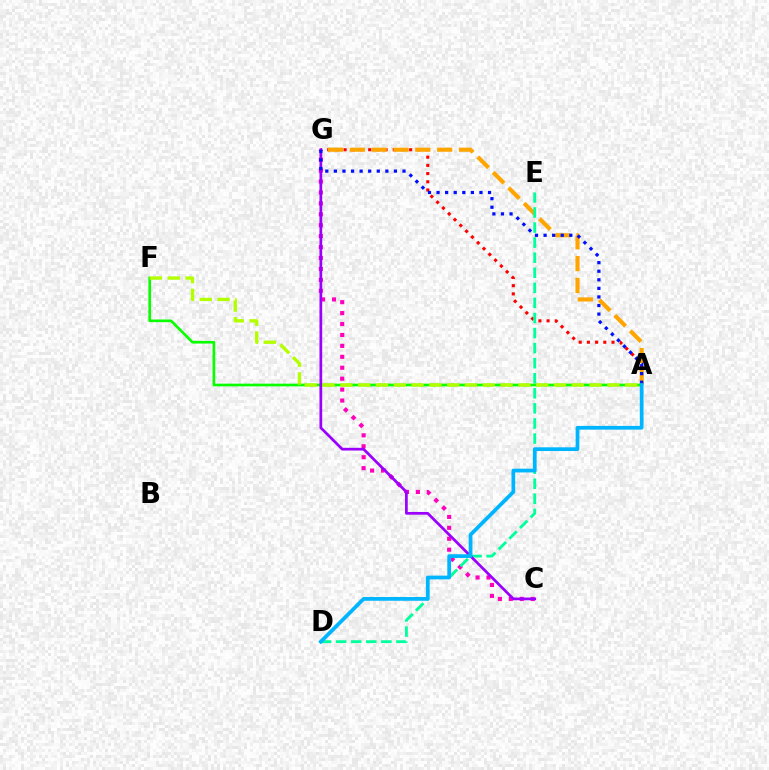{('A', 'G'): [{'color': '#ff0000', 'line_style': 'dotted', 'thickness': 2.23}, {'color': '#ffa500', 'line_style': 'dashed', 'thickness': 2.97}, {'color': '#0010ff', 'line_style': 'dotted', 'thickness': 2.33}], ('C', 'G'): [{'color': '#ff00bd', 'line_style': 'dotted', 'thickness': 2.97}, {'color': '#9b00ff', 'line_style': 'solid', 'thickness': 1.96}], ('D', 'E'): [{'color': '#00ff9d', 'line_style': 'dashed', 'thickness': 2.05}], ('A', 'F'): [{'color': '#08ff00', 'line_style': 'solid', 'thickness': 1.92}, {'color': '#b3ff00', 'line_style': 'dashed', 'thickness': 2.42}], ('A', 'D'): [{'color': '#00b5ff', 'line_style': 'solid', 'thickness': 2.69}]}